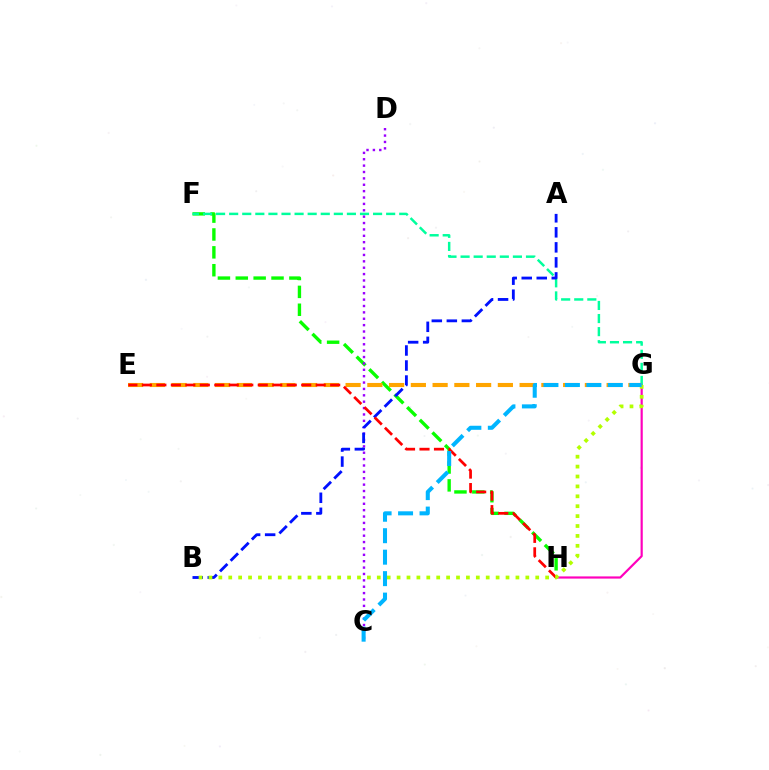{('G', 'H'): [{'color': '#ff00bd', 'line_style': 'solid', 'thickness': 1.57}], ('F', 'H'): [{'color': '#08ff00', 'line_style': 'dashed', 'thickness': 2.43}], ('F', 'G'): [{'color': '#00ff9d', 'line_style': 'dashed', 'thickness': 1.78}], ('C', 'D'): [{'color': '#9b00ff', 'line_style': 'dotted', 'thickness': 1.73}], ('A', 'B'): [{'color': '#0010ff', 'line_style': 'dashed', 'thickness': 2.04}], ('E', 'G'): [{'color': '#ffa500', 'line_style': 'dashed', 'thickness': 2.95}], ('E', 'H'): [{'color': '#ff0000', 'line_style': 'dashed', 'thickness': 1.97}], ('B', 'G'): [{'color': '#b3ff00', 'line_style': 'dotted', 'thickness': 2.69}], ('C', 'G'): [{'color': '#00b5ff', 'line_style': 'dashed', 'thickness': 2.92}]}